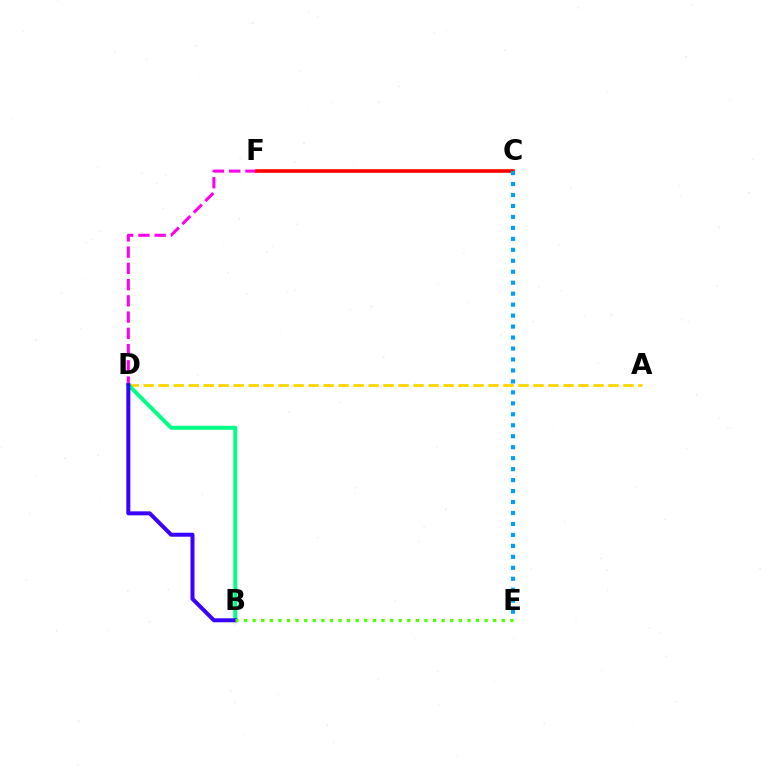{('A', 'D'): [{'color': '#ffd500', 'line_style': 'dashed', 'thickness': 2.04}], ('B', 'D'): [{'color': '#00ff86', 'line_style': 'solid', 'thickness': 2.84}, {'color': '#3700ff', 'line_style': 'solid', 'thickness': 2.87}], ('D', 'F'): [{'color': '#ff00ed', 'line_style': 'dashed', 'thickness': 2.21}], ('C', 'F'): [{'color': '#ff0000', 'line_style': 'solid', 'thickness': 2.59}], ('B', 'E'): [{'color': '#4fff00', 'line_style': 'dotted', 'thickness': 2.33}], ('C', 'E'): [{'color': '#009eff', 'line_style': 'dotted', 'thickness': 2.98}]}